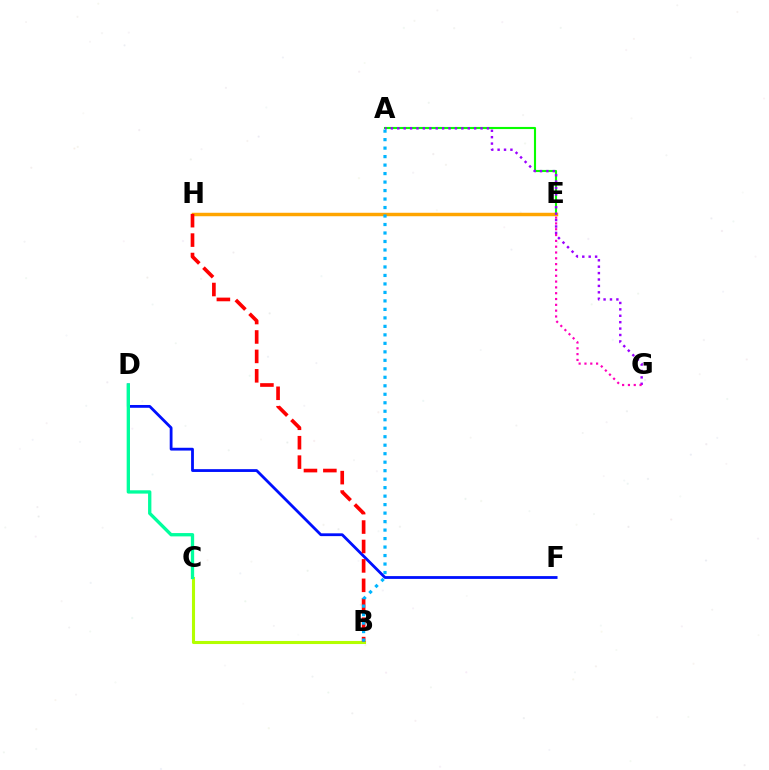{('D', 'F'): [{'color': '#0010ff', 'line_style': 'solid', 'thickness': 2.02}], ('B', 'C'): [{'color': '#b3ff00', 'line_style': 'solid', 'thickness': 2.22}], ('A', 'E'): [{'color': '#08ff00', 'line_style': 'solid', 'thickness': 1.52}], ('E', 'H'): [{'color': '#ffa500', 'line_style': 'solid', 'thickness': 2.49}], ('A', 'G'): [{'color': '#9b00ff', 'line_style': 'dotted', 'thickness': 1.74}], ('B', 'H'): [{'color': '#ff0000', 'line_style': 'dashed', 'thickness': 2.64}], ('A', 'B'): [{'color': '#00b5ff', 'line_style': 'dotted', 'thickness': 2.31}], ('C', 'D'): [{'color': '#00ff9d', 'line_style': 'solid', 'thickness': 2.39}], ('E', 'G'): [{'color': '#ff00bd', 'line_style': 'dotted', 'thickness': 1.58}]}